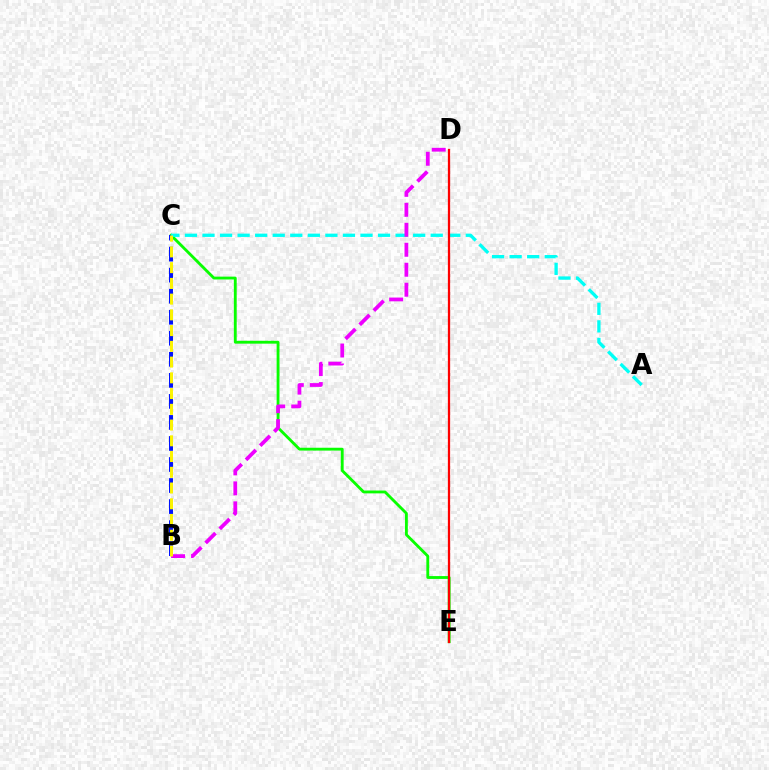{('C', 'E'): [{'color': '#08ff00', 'line_style': 'solid', 'thickness': 2.05}], ('B', 'C'): [{'color': '#0010ff', 'line_style': 'dashed', 'thickness': 2.86}, {'color': '#fcf500', 'line_style': 'dashed', 'thickness': 2.14}], ('A', 'C'): [{'color': '#00fff6', 'line_style': 'dashed', 'thickness': 2.38}], ('D', 'E'): [{'color': '#ff0000', 'line_style': 'solid', 'thickness': 1.63}], ('B', 'D'): [{'color': '#ee00ff', 'line_style': 'dashed', 'thickness': 2.71}]}